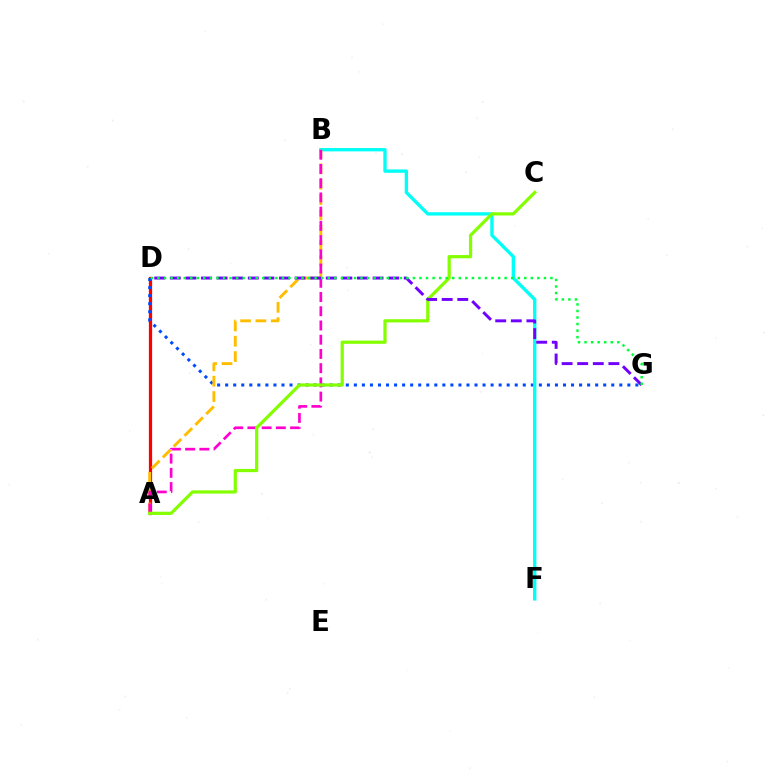{('A', 'D'): [{'color': '#ff0000', 'line_style': 'solid', 'thickness': 2.34}], ('D', 'G'): [{'color': '#004bff', 'line_style': 'dotted', 'thickness': 2.19}, {'color': '#7200ff', 'line_style': 'dashed', 'thickness': 2.12}, {'color': '#00ff39', 'line_style': 'dotted', 'thickness': 1.78}], ('B', 'F'): [{'color': '#00fff6', 'line_style': 'solid', 'thickness': 2.4}], ('A', 'B'): [{'color': '#ffbd00', 'line_style': 'dashed', 'thickness': 2.08}, {'color': '#ff00cf', 'line_style': 'dashed', 'thickness': 1.93}], ('A', 'C'): [{'color': '#84ff00', 'line_style': 'solid', 'thickness': 2.32}]}